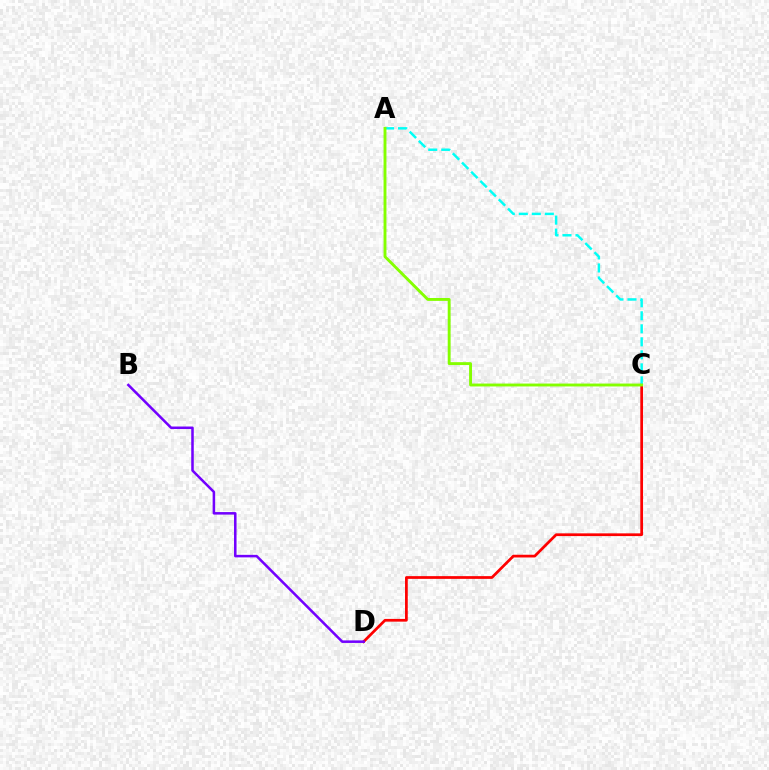{('C', 'D'): [{'color': '#ff0000', 'line_style': 'solid', 'thickness': 1.97}], ('B', 'D'): [{'color': '#7200ff', 'line_style': 'solid', 'thickness': 1.82}], ('A', 'C'): [{'color': '#00fff6', 'line_style': 'dashed', 'thickness': 1.77}, {'color': '#84ff00', 'line_style': 'solid', 'thickness': 2.08}]}